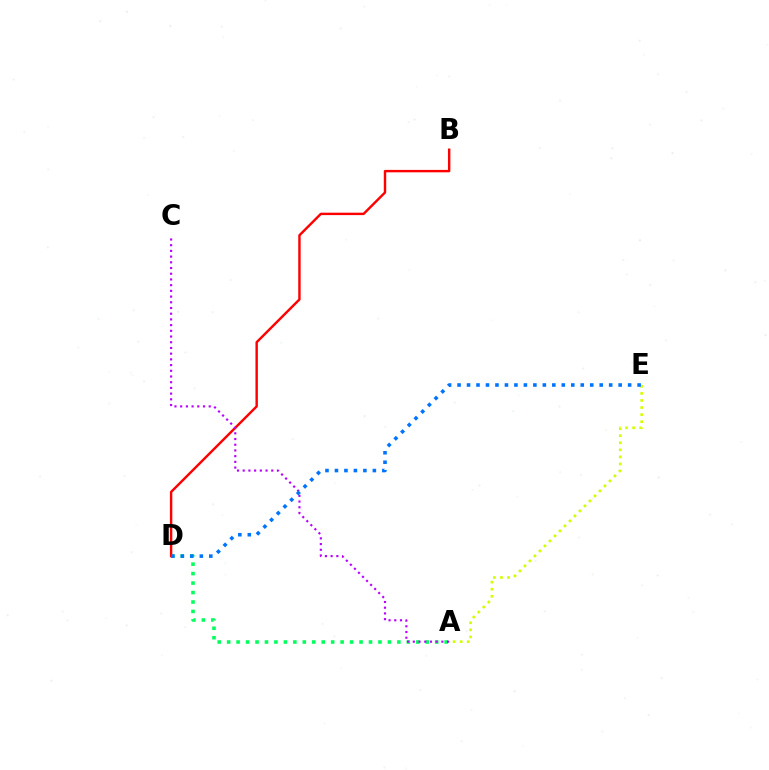{('A', 'D'): [{'color': '#00ff5c', 'line_style': 'dotted', 'thickness': 2.57}], ('B', 'D'): [{'color': '#ff0000', 'line_style': 'solid', 'thickness': 1.74}], ('A', 'E'): [{'color': '#d1ff00', 'line_style': 'dotted', 'thickness': 1.92}], ('A', 'C'): [{'color': '#b900ff', 'line_style': 'dotted', 'thickness': 1.55}], ('D', 'E'): [{'color': '#0074ff', 'line_style': 'dotted', 'thickness': 2.57}]}